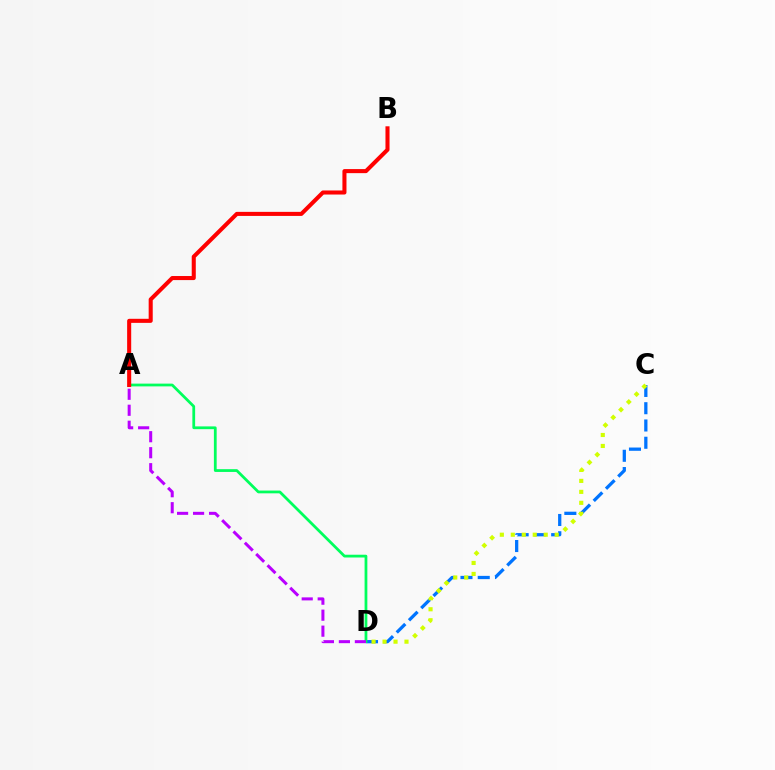{('C', 'D'): [{'color': '#0074ff', 'line_style': 'dashed', 'thickness': 2.35}, {'color': '#d1ff00', 'line_style': 'dotted', 'thickness': 2.98}], ('A', 'D'): [{'color': '#00ff5c', 'line_style': 'solid', 'thickness': 1.99}, {'color': '#b900ff', 'line_style': 'dashed', 'thickness': 2.17}], ('A', 'B'): [{'color': '#ff0000', 'line_style': 'solid', 'thickness': 2.92}]}